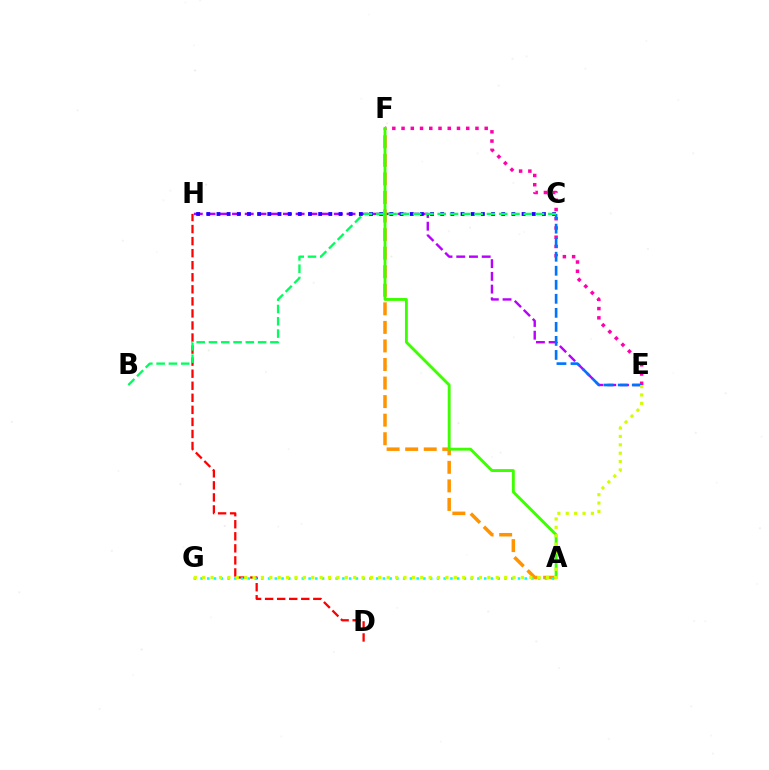{('E', 'H'): [{'color': '#b900ff', 'line_style': 'dashed', 'thickness': 1.73}], ('A', 'F'): [{'color': '#ff9400', 'line_style': 'dashed', 'thickness': 2.52}, {'color': '#3dff00', 'line_style': 'solid', 'thickness': 2.06}], ('E', 'F'): [{'color': '#ff00ac', 'line_style': 'dotted', 'thickness': 2.51}], ('C', 'H'): [{'color': '#2500ff', 'line_style': 'dotted', 'thickness': 2.76}], ('C', 'E'): [{'color': '#0074ff', 'line_style': 'dashed', 'thickness': 1.91}], ('D', 'H'): [{'color': '#ff0000', 'line_style': 'dashed', 'thickness': 1.64}], ('A', 'G'): [{'color': '#00fff6', 'line_style': 'dotted', 'thickness': 1.84}], ('B', 'C'): [{'color': '#00ff5c', 'line_style': 'dashed', 'thickness': 1.67}], ('E', 'G'): [{'color': '#d1ff00', 'line_style': 'dotted', 'thickness': 2.28}]}